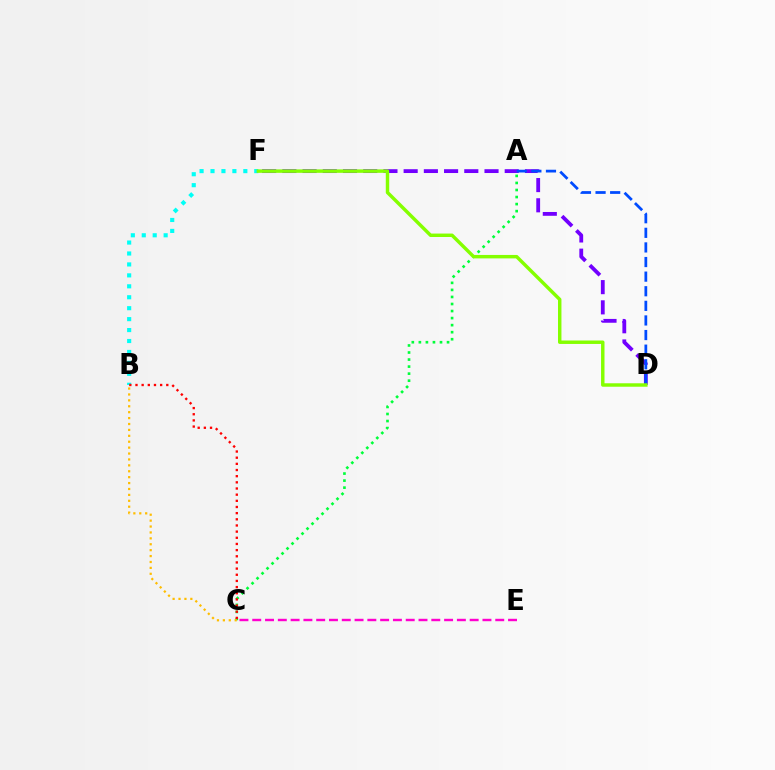{('A', 'C'): [{'color': '#00ff39', 'line_style': 'dotted', 'thickness': 1.91}], ('D', 'F'): [{'color': '#7200ff', 'line_style': 'dashed', 'thickness': 2.75}, {'color': '#84ff00', 'line_style': 'solid', 'thickness': 2.48}], ('A', 'D'): [{'color': '#004bff', 'line_style': 'dashed', 'thickness': 1.98}], ('B', 'F'): [{'color': '#00fff6', 'line_style': 'dotted', 'thickness': 2.97}], ('B', 'C'): [{'color': '#ff0000', 'line_style': 'dotted', 'thickness': 1.67}, {'color': '#ffbd00', 'line_style': 'dotted', 'thickness': 1.61}], ('C', 'E'): [{'color': '#ff00cf', 'line_style': 'dashed', 'thickness': 1.74}]}